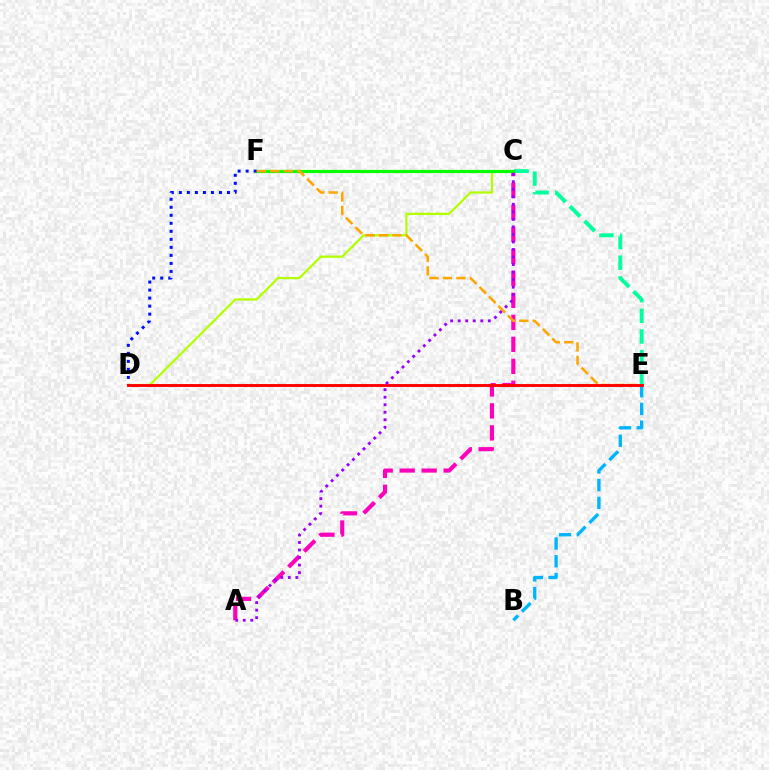{('A', 'C'): [{'color': '#ff00bd', 'line_style': 'dashed', 'thickness': 2.99}, {'color': '#9b00ff', 'line_style': 'dotted', 'thickness': 2.05}], ('B', 'E'): [{'color': '#00b5ff', 'line_style': 'dashed', 'thickness': 2.41}], ('C', 'E'): [{'color': '#00ff9d', 'line_style': 'dashed', 'thickness': 2.81}], ('C', 'D'): [{'color': '#b3ff00', 'line_style': 'solid', 'thickness': 1.64}], ('C', 'F'): [{'color': '#08ff00', 'line_style': 'solid', 'thickness': 2.29}], ('D', 'F'): [{'color': '#0010ff', 'line_style': 'dotted', 'thickness': 2.18}], ('E', 'F'): [{'color': '#ffa500', 'line_style': 'dashed', 'thickness': 1.83}], ('D', 'E'): [{'color': '#ff0000', 'line_style': 'solid', 'thickness': 2.09}]}